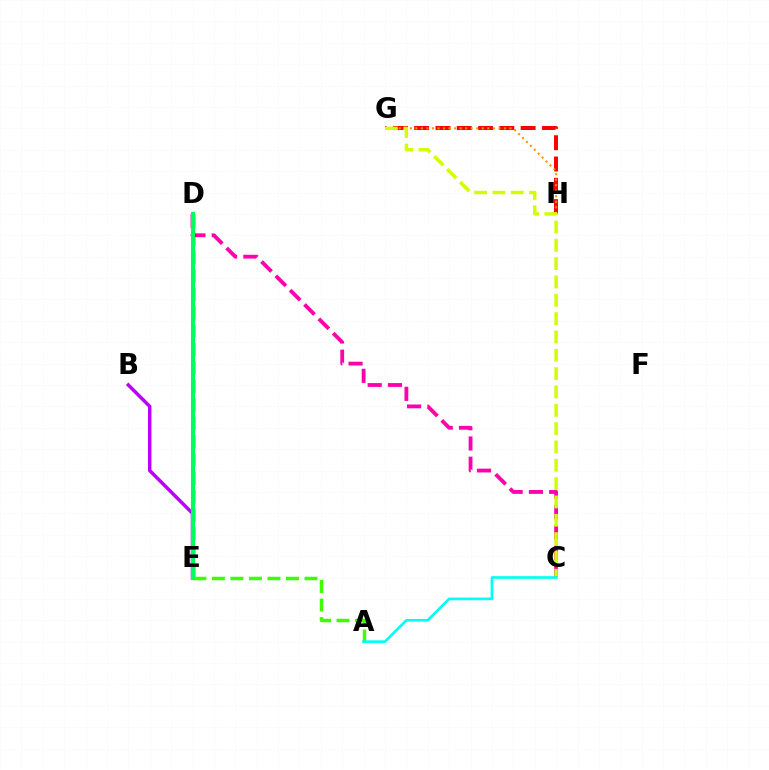{('A', 'E'): [{'color': '#3dff00', 'line_style': 'dashed', 'thickness': 2.51}], ('B', 'E'): [{'color': '#b900ff', 'line_style': 'solid', 'thickness': 2.5}], ('C', 'D'): [{'color': '#ff00ac', 'line_style': 'dashed', 'thickness': 2.75}], ('G', 'H'): [{'color': '#ff0000', 'line_style': 'dashed', 'thickness': 2.89}, {'color': '#ff9400', 'line_style': 'dotted', 'thickness': 1.5}], ('C', 'G'): [{'color': '#d1ff00', 'line_style': 'dashed', 'thickness': 2.49}], ('A', 'C'): [{'color': '#00fff6', 'line_style': 'solid', 'thickness': 1.92}], ('D', 'E'): [{'color': '#0074ff', 'line_style': 'solid', 'thickness': 1.69}, {'color': '#2500ff', 'line_style': 'dashed', 'thickness': 2.5}, {'color': '#00ff5c', 'line_style': 'solid', 'thickness': 2.97}]}